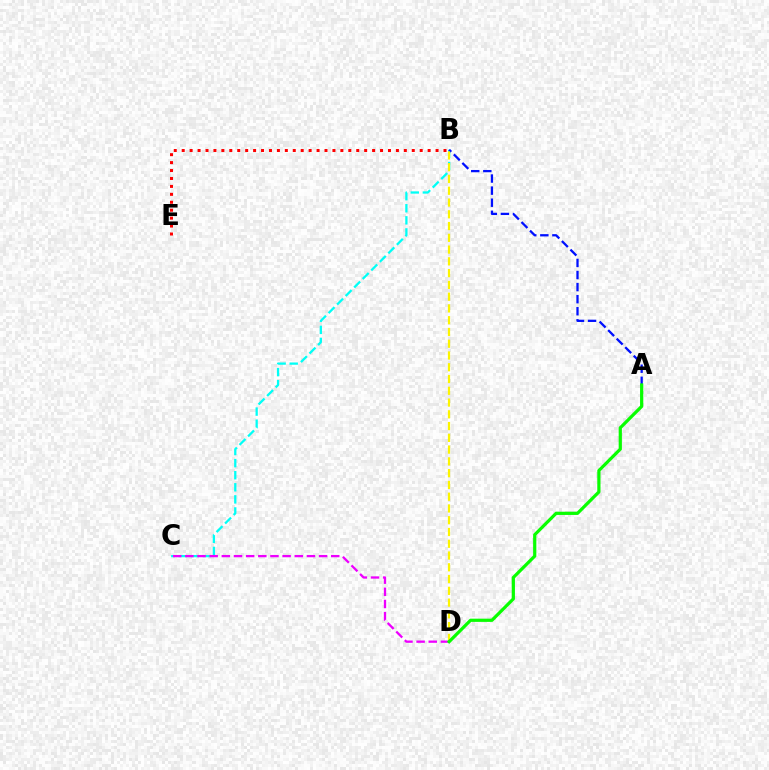{('B', 'C'): [{'color': '#00fff6', 'line_style': 'dashed', 'thickness': 1.64}], ('C', 'D'): [{'color': '#ee00ff', 'line_style': 'dashed', 'thickness': 1.65}], ('A', 'B'): [{'color': '#0010ff', 'line_style': 'dashed', 'thickness': 1.64}], ('B', 'D'): [{'color': '#fcf500', 'line_style': 'dashed', 'thickness': 1.6}], ('B', 'E'): [{'color': '#ff0000', 'line_style': 'dotted', 'thickness': 2.16}], ('A', 'D'): [{'color': '#08ff00', 'line_style': 'solid', 'thickness': 2.31}]}